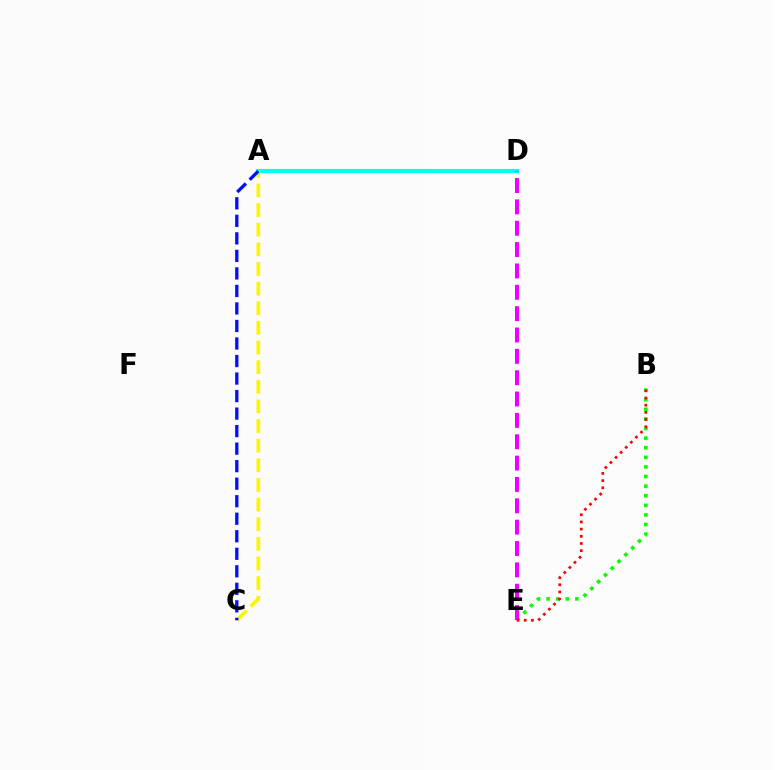{('A', 'D'): [{'color': '#00fff6', 'line_style': 'solid', 'thickness': 2.98}], ('A', 'C'): [{'color': '#fcf500', 'line_style': 'dashed', 'thickness': 2.67}, {'color': '#0010ff', 'line_style': 'dashed', 'thickness': 2.38}], ('B', 'E'): [{'color': '#08ff00', 'line_style': 'dotted', 'thickness': 2.61}, {'color': '#ff0000', 'line_style': 'dotted', 'thickness': 1.95}], ('D', 'E'): [{'color': '#ee00ff', 'line_style': 'dashed', 'thickness': 2.9}]}